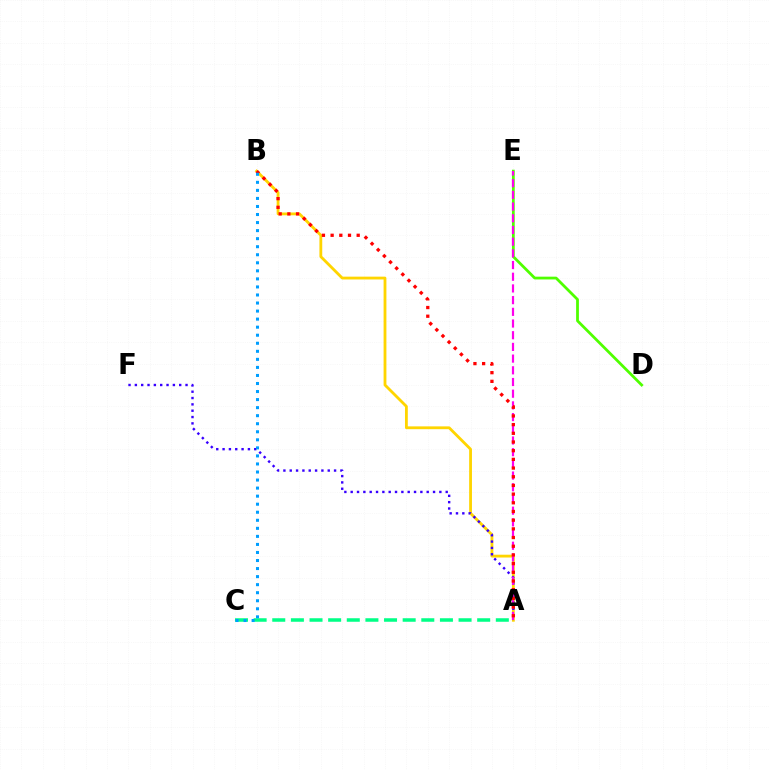{('D', 'E'): [{'color': '#4fff00', 'line_style': 'solid', 'thickness': 2.0}], ('A', 'B'): [{'color': '#ffd500', 'line_style': 'solid', 'thickness': 2.03}, {'color': '#ff0000', 'line_style': 'dotted', 'thickness': 2.36}], ('A', 'F'): [{'color': '#3700ff', 'line_style': 'dotted', 'thickness': 1.72}], ('A', 'E'): [{'color': '#ff00ed', 'line_style': 'dashed', 'thickness': 1.59}], ('A', 'C'): [{'color': '#00ff86', 'line_style': 'dashed', 'thickness': 2.53}], ('B', 'C'): [{'color': '#009eff', 'line_style': 'dotted', 'thickness': 2.19}]}